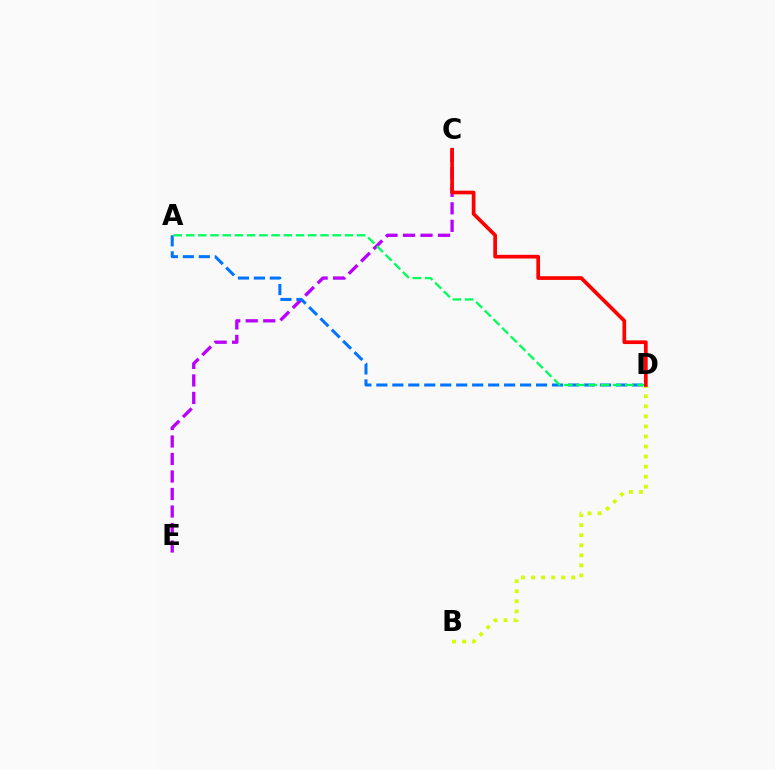{('C', 'E'): [{'color': '#b900ff', 'line_style': 'dashed', 'thickness': 2.38}], ('A', 'D'): [{'color': '#0074ff', 'line_style': 'dashed', 'thickness': 2.17}, {'color': '#00ff5c', 'line_style': 'dashed', 'thickness': 1.66}], ('B', 'D'): [{'color': '#d1ff00', 'line_style': 'dotted', 'thickness': 2.73}], ('C', 'D'): [{'color': '#ff0000', 'line_style': 'solid', 'thickness': 2.66}]}